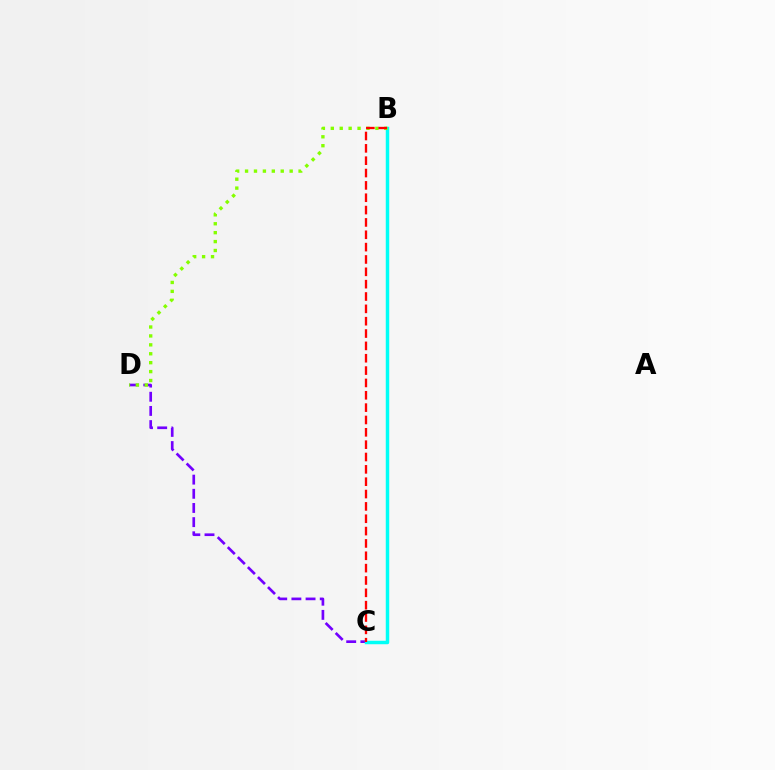{('C', 'D'): [{'color': '#7200ff', 'line_style': 'dashed', 'thickness': 1.92}], ('B', 'C'): [{'color': '#00fff6', 'line_style': 'solid', 'thickness': 2.51}, {'color': '#ff0000', 'line_style': 'dashed', 'thickness': 1.68}], ('B', 'D'): [{'color': '#84ff00', 'line_style': 'dotted', 'thickness': 2.42}]}